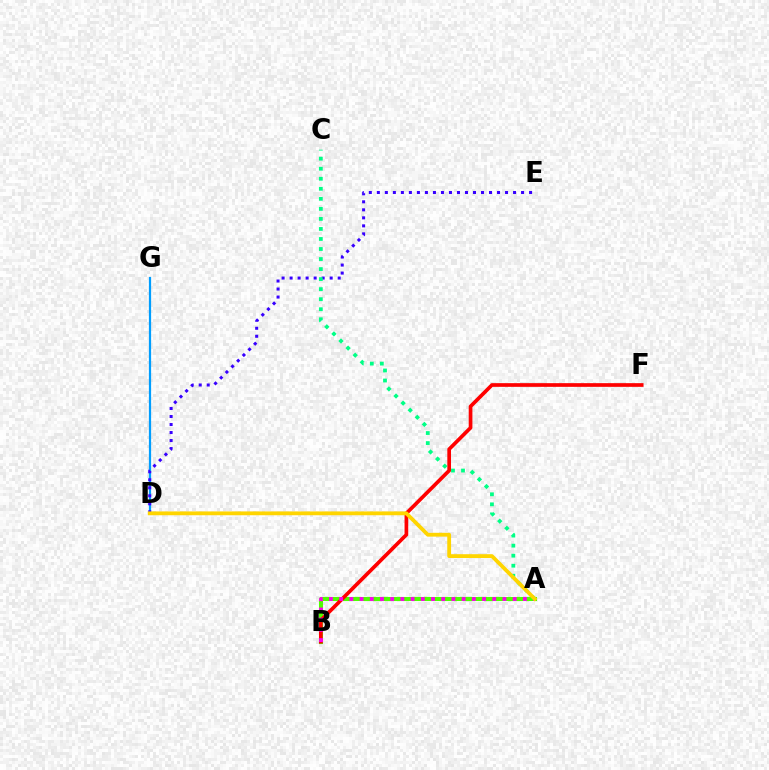{('D', 'G'): [{'color': '#009eff', 'line_style': 'solid', 'thickness': 1.6}], ('D', 'E'): [{'color': '#3700ff', 'line_style': 'dotted', 'thickness': 2.18}], ('A', 'B'): [{'color': '#4fff00', 'line_style': 'solid', 'thickness': 2.93}, {'color': '#ff00ed', 'line_style': 'dotted', 'thickness': 2.77}], ('B', 'F'): [{'color': '#ff0000', 'line_style': 'solid', 'thickness': 2.66}], ('A', 'C'): [{'color': '#00ff86', 'line_style': 'dotted', 'thickness': 2.73}], ('A', 'D'): [{'color': '#ffd500', 'line_style': 'solid', 'thickness': 2.75}]}